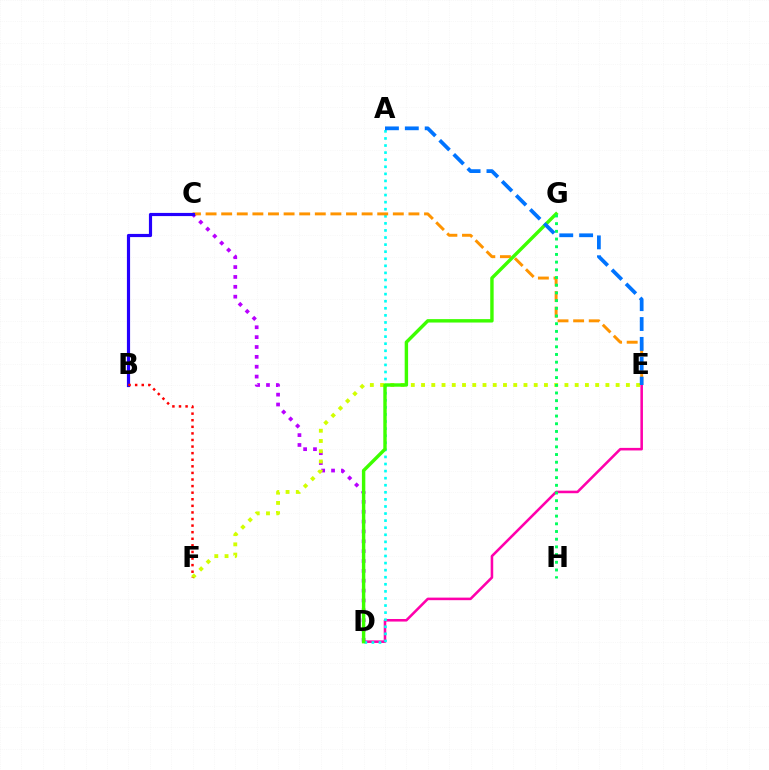{('D', 'E'): [{'color': '#ff00ac', 'line_style': 'solid', 'thickness': 1.84}], ('C', 'D'): [{'color': '#b900ff', 'line_style': 'dotted', 'thickness': 2.68}], ('E', 'F'): [{'color': '#d1ff00', 'line_style': 'dotted', 'thickness': 2.78}], ('A', 'D'): [{'color': '#00fff6', 'line_style': 'dotted', 'thickness': 1.92}], ('C', 'E'): [{'color': '#ff9400', 'line_style': 'dashed', 'thickness': 2.12}], ('D', 'G'): [{'color': '#3dff00', 'line_style': 'solid', 'thickness': 2.46}], ('B', 'C'): [{'color': '#2500ff', 'line_style': 'solid', 'thickness': 2.28}], ('B', 'F'): [{'color': '#ff0000', 'line_style': 'dotted', 'thickness': 1.79}], ('G', 'H'): [{'color': '#00ff5c', 'line_style': 'dotted', 'thickness': 2.09}], ('A', 'E'): [{'color': '#0074ff', 'line_style': 'dashed', 'thickness': 2.7}]}